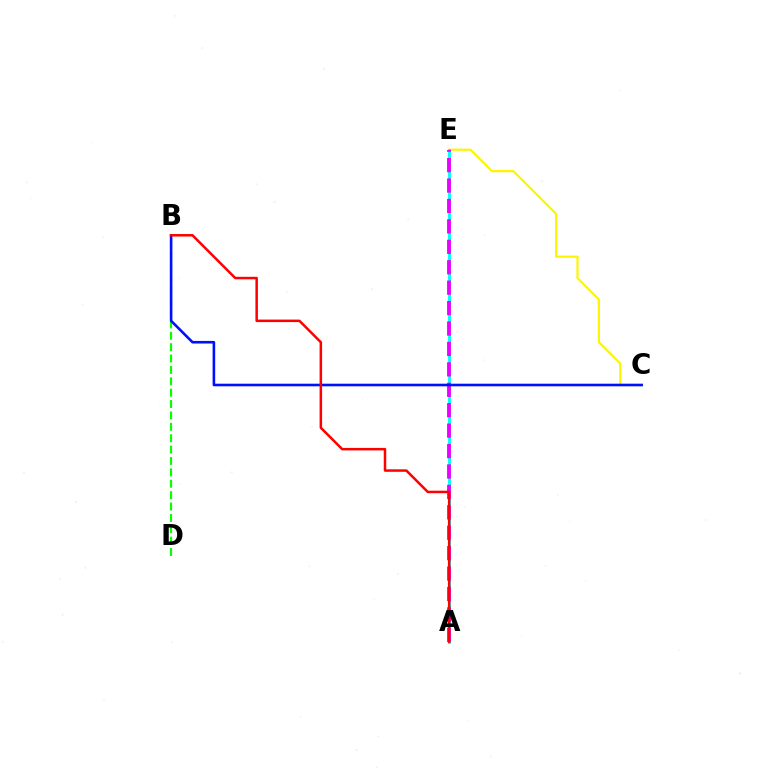{('C', 'E'): [{'color': '#fcf500', 'line_style': 'solid', 'thickness': 1.57}], ('A', 'E'): [{'color': '#00fff6', 'line_style': 'solid', 'thickness': 2.11}, {'color': '#ee00ff', 'line_style': 'dashed', 'thickness': 2.77}], ('B', 'D'): [{'color': '#08ff00', 'line_style': 'dashed', 'thickness': 1.55}], ('B', 'C'): [{'color': '#0010ff', 'line_style': 'solid', 'thickness': 1.87}], ('A', 'B'): [{'color': '#ff0000', 'line_style': 'solid', 'thickness': 1.8}]}